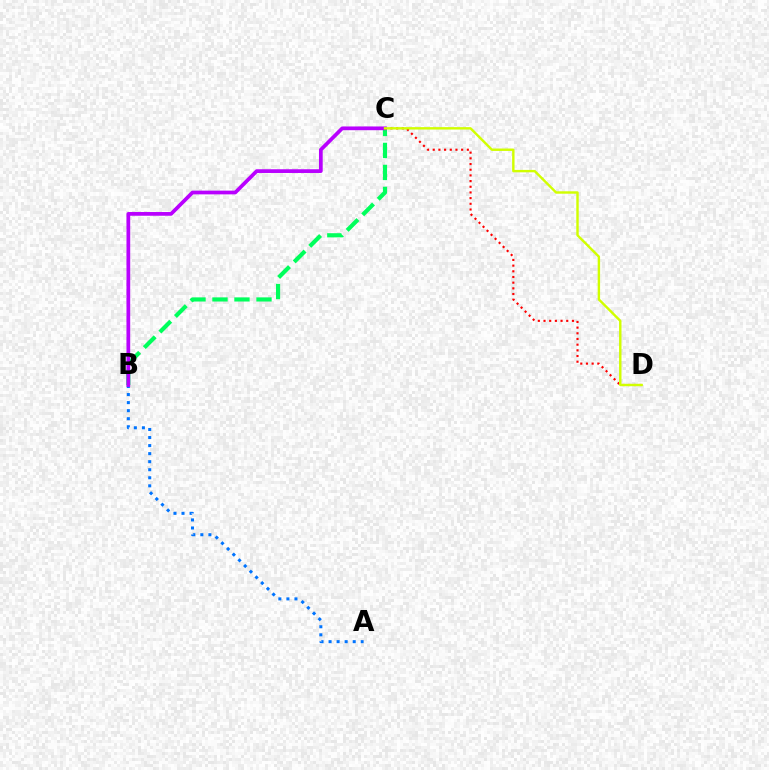{('A', 'B'): [{'color': '#0074ff', 'line_style': 'dotted', 'thickness': 2.19}], ('B', 'C'): [{'color': '#00ff5c', 'line_style': 'dashed', 'thickness': 2.99}, {'color': '#b900ff', 'line_style': 'solid', 'thickness': 2.69}], ('C', 'D'): [{'color': '#ff0000', 'line_style': 'dotted', 'thickness': 1.54}, {'color': '#d1ff00', 'line_style': 'solid', 'thickness': 1.74}]}